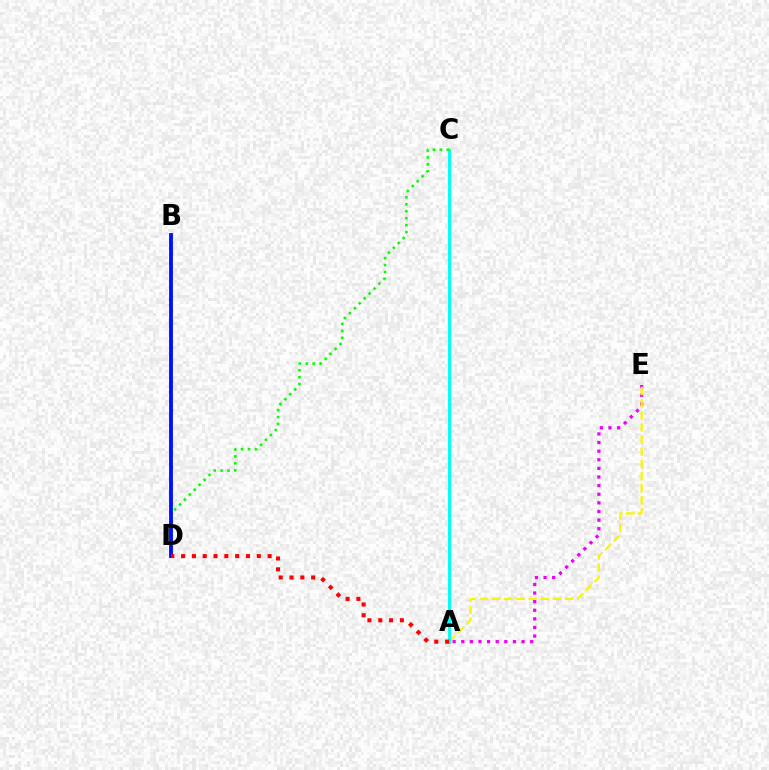{('A', 'E'): [{'color': '#ee00ff', 'line_style': 'dotted', 'thickness': 2.34}, {'color': '#fcf500', 'line_style': 'dashed', 'thickness': 1.65}], ('A', 'C'): [{'color': '#00fff6', 'line_style': 'solid', 'thickness': 2.13}], ('C', 'D'): [{'color': '#08ff00', 'line_style': 'dotted', 'thickness': 1.89}], ('B', 'D'): [{'color': '#0010ff', 'line_style': 'solid', 'thickness': 2.77}], ('A', 'D'): [{'color': '#ff0000', 'line_style': 'dotted', 'thickness': 2.94}]}